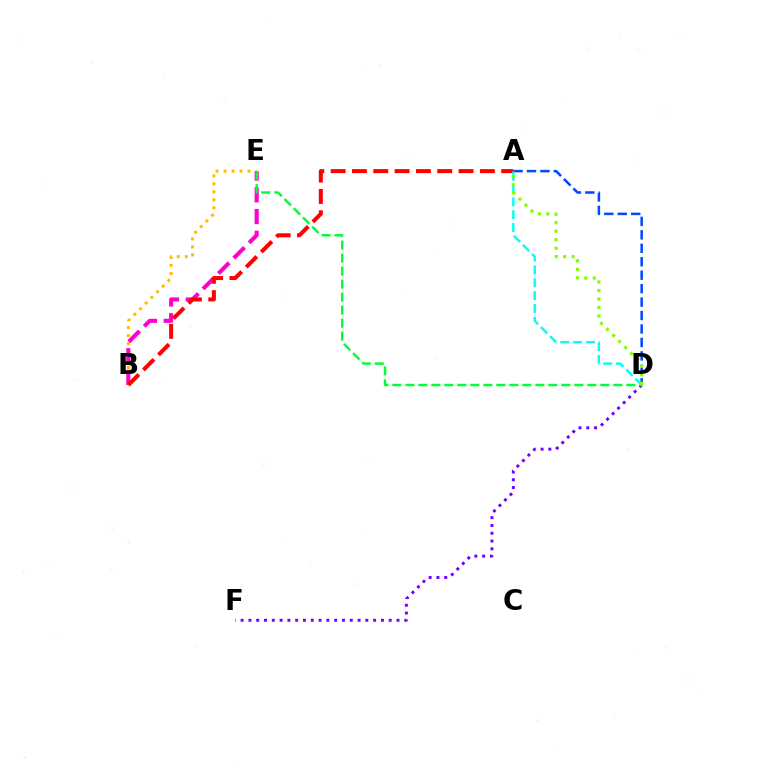{('B', 'E'): [{'color': '#ffbd00', 'line_style': 'dotted', 'thickness': 2.17}, {'color': '#ff00cf', 'line_style': 'dashed', 'thickness': 2.95}], ('A', 'D'): [{'color': '#004bff', 'line_style': 'dashed', 'thickness': 1.83}, {'color': '#00fff6', 'line_style': 'dashed', 'thickness': 1.74}, {'color': '#84ff00', 'line_style': 'dotted', 'thickness': 2.31}], ('D', 'F'): [{'color': '#7200ff', 'line_style': 'dotted', 'thickness': 2.12}], ('A', 'B'): [{'color': '#ff0000', 'line_style': 'dashed', 'thickness': 2.9}], ('D', 'E'): [{'color': '#00ff39', 'line_style': 'dashed', 'thickness': 1.77}]}